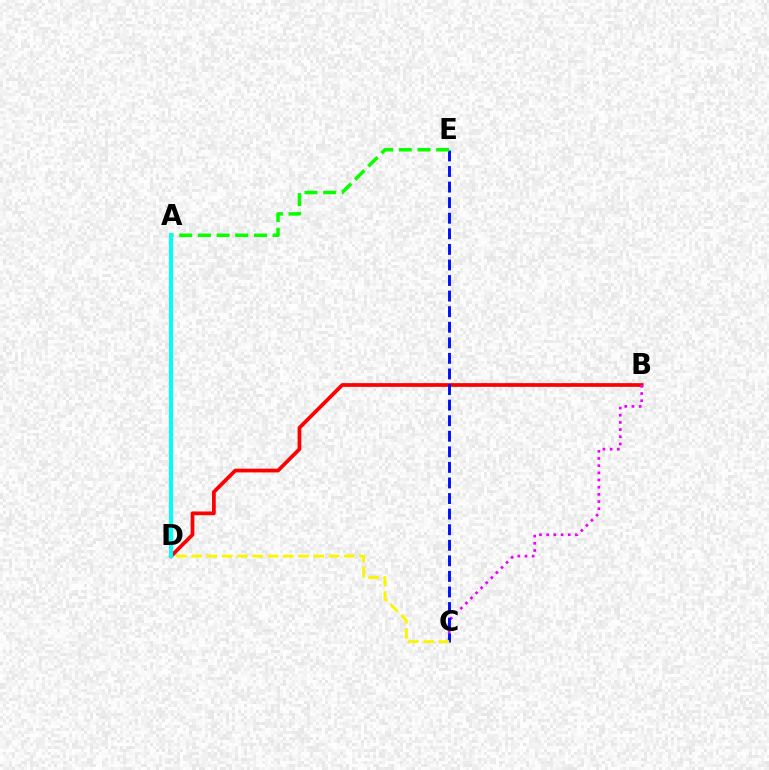{('B', 'D'): [{'color': '#ff0000', 'line_style': 'solid', 'thickness': 2.69}], ('B', 'C'): [{'color': '#ee00ff', 'line_style': 'dotted', 'thickness': 1.95}], ('C', 'E'): [{'color': '#0010ff', 'line_style': 'dashed', 'thickness': 2.12}], ('C', 'D'): [{'color': '#fcf500', 'line_style': 'dashed', 'thickness': 2.07}], ('A', 'E'): [{'color': '#08ff00', 'line_style': 'dashed', 'thickness': 2.54}], ('A', 'D'): [{'color': '#00fff6', 'line_style': 'solid', 'thickness': 2.84}]}